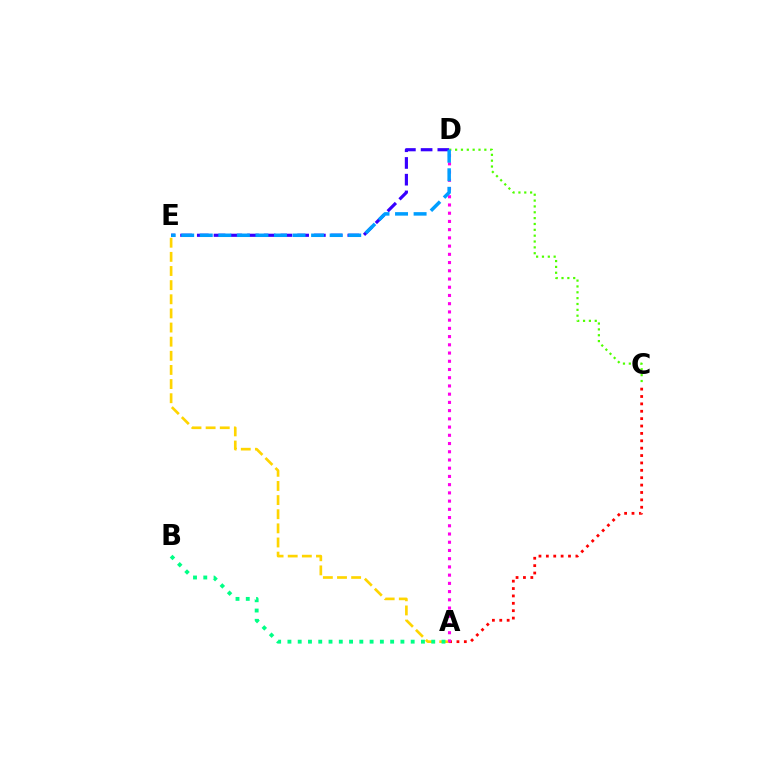{('D', 'E'): [{'color': '#3700ff', 'line_style': 'dashed', 'thickness': 2.27}, {'color': '#009eff', 'line_style': 'dashed', 'thickness': 2.52}], ('A', 'E'): [{'color': '#ffd500', 'line_style': 'dashed', 'thickness': 1.92}], ('C', 'D'): [{'color': '#4fff00', 'line_style': 'dotted', 'thickness': 1.59}], ('A', 'B'): [{'color': '#00ff86', 'line_style': 'dotted', 'thickness': 2.79}], ('A', 'C'): [{'color': '#ff0000', 'line_style': 'dotted', 'thickness': 2.01}], ('A', 'D'): [{'color': '#ff00ed', 'line_style': 'dotted', 'thickness': 2.23}]}